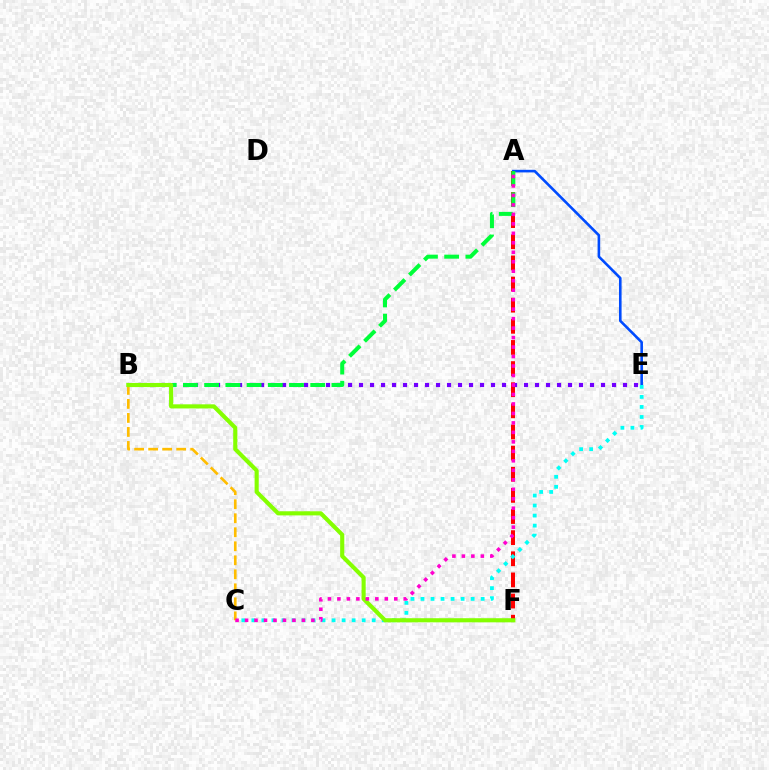{('A', 'E'): [{'color': '#004bff', 'line_style': 'solid', 'thickness': 1.88}], ('A', 'F'): [{'color': '#ff0000', 'line_style': 'dashed', 'thickness': 2.87}], ('C', 'E'): [{'color': '#00fff6', 'line_style': 'dotted', 'thickness': 2.72}], ('B', 'E'): [{'color': '#7200ff', 'line_style': 'dotted', 'thickness': 2.99}], ('B', 'C'): [{'color': '#ffbd00', 'line_style': 'dashed', 'thickness': 1.9}], ('A', 'B'): [{'color': '#00ff39', 'line_style': 'dashed', 'thickness': 2.88}], ('B', 'F'): [{'color': '#84ff00', 'line_style': 'solid', 'thickness': 2.97}], ('A', 'C'): [{'color': '#ff00cf', 'line_style': 'dotted', 'thickness': 2.58}]}